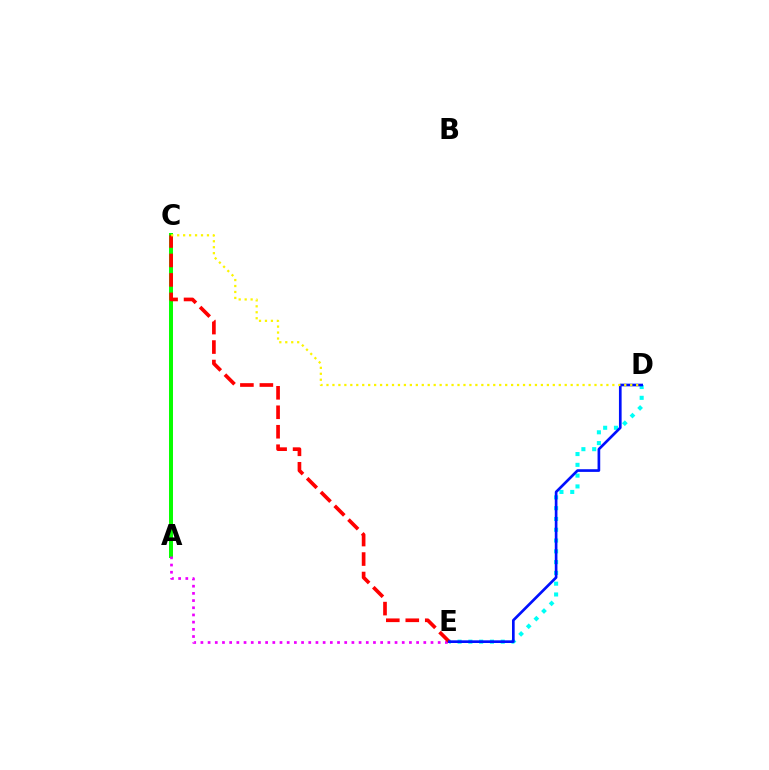{('A', 'C'): [{'color': '#08ff00', 'line_style': 'solid', 'thickness': 2.86}], ('D', 'E'): [{'color': '#00fff6', 'line_style': 'dotted', 'thickness': 2.93}, {'color': '#0010ff', 'line_style': 'solid', 'thickness': 1.93}], ('A', 'E'): [{'color': '#ee00ff', 'line_style': 'dotted', 'thickness': 1.95}], ('C', 'E'): [{'color': '#ff0000', 'line_style': 'dashed', 'thickness': 2.65}], ('C', 'D'): [{'color': '#fcf500', 'line_style': 'dotted', 'thickness': 1.62}]}